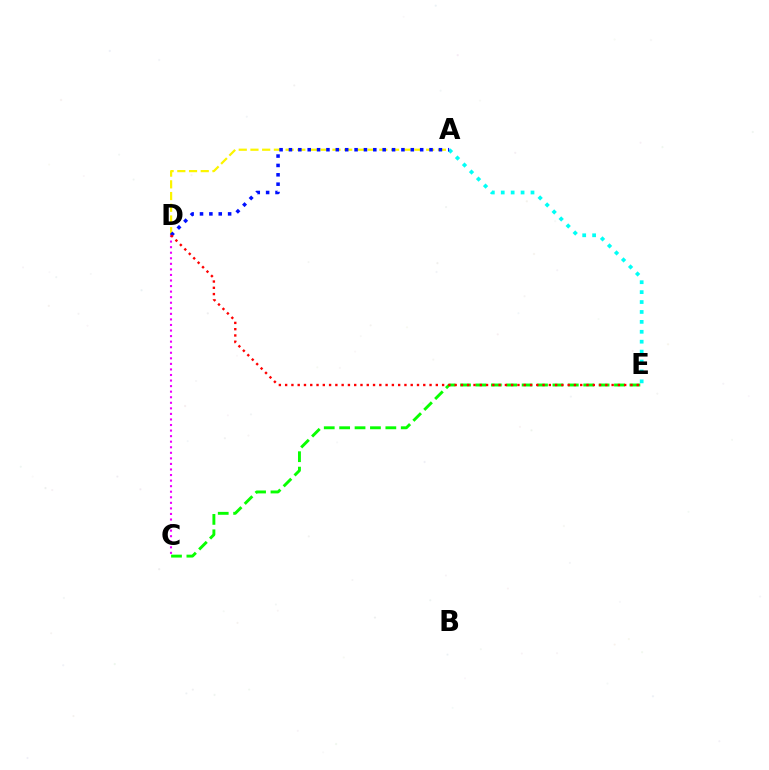{('C', 'D'): [{'color': '#ee00ff', 'line_style': 'dotted', 'thickness': 1.51}], ('A', 'E'): [{'color': '#00fff6', 'line_style': 'dotted', 'thickness': 2.69}], ('A', 'D'): [{'color': '#fcf500', 'line_style': 'dashed', 'thickness': 1.59}, {'color': '#0010ff', 'line_style': 'dotted', 'thickness': 2.55}], ('C', 'E'): [{'color': '#08ff00', 'line_style': 'dashed', 'thickness': 2.09}], ('D', 'E'): [{'color': '#ff0000', 'line_style': 'dotted', 'thickness': 1.71}]}